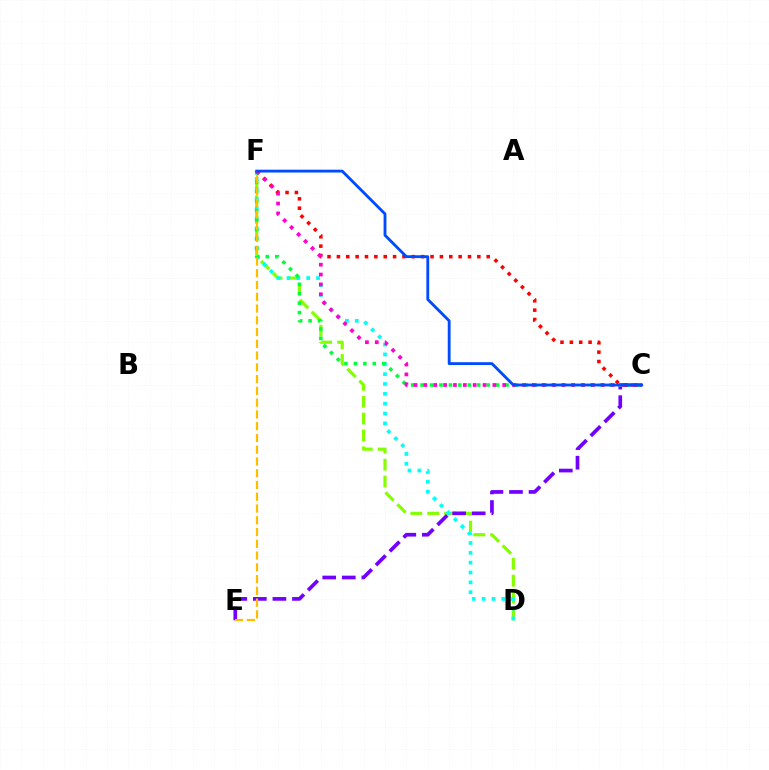{('D', 'F'): [{'color': '#84ff00', 'line_style': 'dashed', 'thickness': 2.29}, {'color': '#00fff6', 'line_style': 'dotted', 'thickness': 2.68}], ('C', 'E'): [{'color': '#7200ff', 'line_style': 'dashed', 'thickness': 2.66}], ('C', 'F'): [{'color': '#00ff39', 'line_style': 'dotted', 'thickness': 2.57}, {'color': '#ff0000', 'line_style': 'dotted', 'thickness': 2.54}, {'color': '#ff00cf', 'line_style': 'dotted', 'thickness': 2.68}, {'color': '#004bff', 'line_style': 'solid', 'thickness': 2.04}], ('E', 'F'): [{'color': '#ffbd00', 'line_style': 'dashed', 'thickness': 1.6}]}